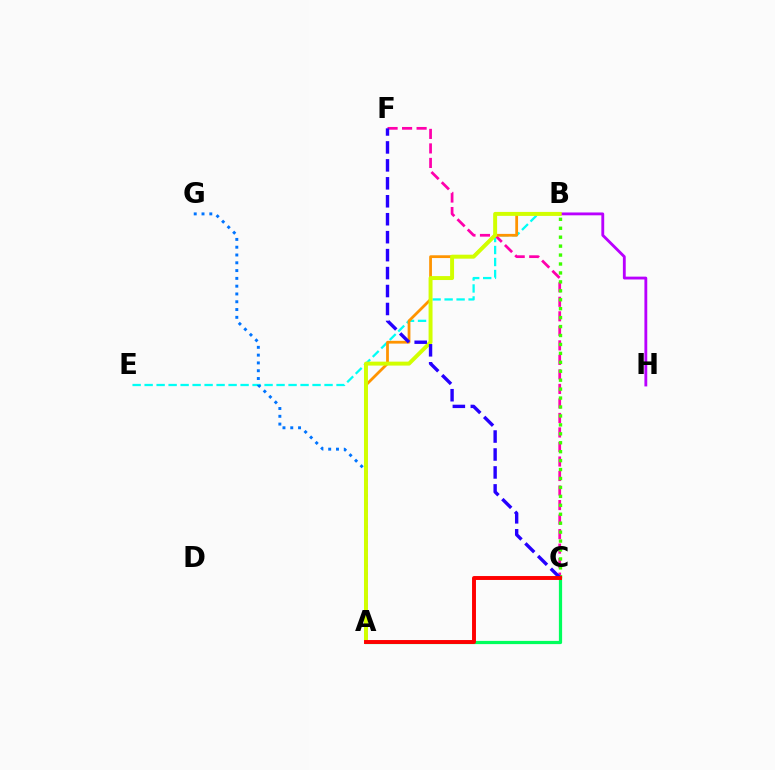{('B', 'E'): [{'color': '#00fff6', 'line_style': 'dashed', 'thickness': 1.63}], ('B', 'H'): [{'color': '#b900ff', 'line_style': 'solid', 'thickness': 2.04}], ('C', 'F'): [{'color': '#ff00ac', 'line_style': 'dashed', 'thickness': 1.97}, {'color': '#2500ff', 'line_style': 'dashed', 'thickness': 2.44}], ('A', 'G'): [{'color': '#0074ff', 'line_style': 'dotted', 'thickness': 2.12}], ('A', 'B'): [{'color': '#ff9400', 'line_style': 'solid', 'thickness': 2.0}, {'color': '#d1ff00', 'line_style': 'solid', 'thickness': 2.84}], ('B', 'C'): [{'color': '#3dff00', 'line_style': 'dotted', 'thickness': 2.43}], ('A', 'C'): [{'color': '#00ff5c', 'line_style': 'solid', 'thickness': 2.32}, {'color': '#ff0000', 'line_style': 'solid', 'thickness': 2.83}]}